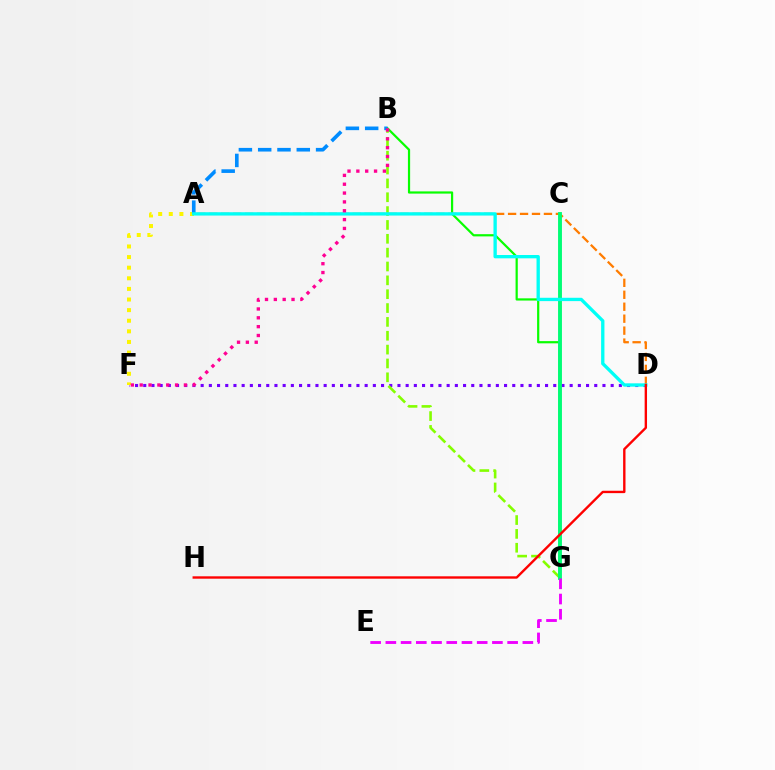{('B', 'G'): [{'color': '#08ff00', 'line_style': 'solid', 'thickness': 1.59}, {'color': '#84ff00', 'line_style': 'dashed', 'thickness': 1.88}], ('D', 'F'): [{'color': '#7200ff', 'line_style': 'dotted', 'thickness': 2.23}], ('C', 'G'): [{'color': '#0010ff', 'line_style': 'solid', 'thickness': 1.68}, {'color': '#00ff74', 'line_style': 'solid', 'thickness': 2.78}], ('A', 'F'): [{'color': '#fcf500', 'line_style': 'dotted', 'thickness': 2.88}], ('A', 'B'): [{'color': '#008cff', 'line_style': 'dashed', 'thickness': 2.62}], ('A', 'D'): [{'color': '#ff7c00', 'line_style': 'dashed', 'thickness': 1.62}, {'color': '#00fff6', 'line_style': 'solid', 'thickness': 2.39}], ('D', 'H'): [{'color': '#ff0000', 'line_style': 'solid', 'thickness': 1.71}], ('B', 'F'): [{'color': '#ff0094', 'line_style': 'dotted', 'thickness': 2.4}], ('E', 'G'): [{'color': '#ee00ff', 'line_style': 'dashed', 'thickness': 2.07}]}